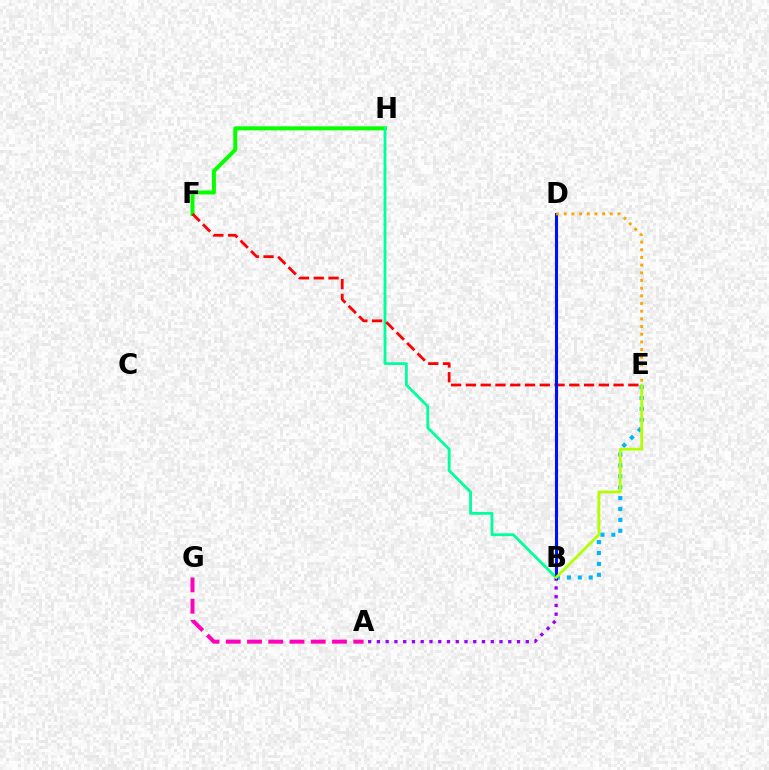{('A', 'B'): [{'color': '#9b00ff', 'line_style': 'dotted', 'thickness': 2.38}], ('F', 'H'): [{'color': '#08ff00', 'line_style': 'solid', 'thickness': 2.89}], ('B', 'H'): [{'color': '#00ff9d', 'line_style': 'solid', 'thickness': 2.03}], ('B', 'E'): [{'color': '#00b5ff', 'line_style': 'dotted', 'thickness': 2.96}, {'color': '#b3ff00', 'line_style': 'solid', 'thickness': 1.99}], ('E', 'F'): [{'color': '#ff0000', 'line_style': 'dashed', 'thickness': 2.01}], ('A', 'G'): [{'color': '#ff00bd', 'line_style': 'dashed', 'thickness': 2.89}], ('B', 'D'): [{'color': '#0010ff', 'line_style': 'solid', 'thickness': 2.21}], ('D', 'E'): [{'color': '#ffa500', 'line_style': 'dotted', 'thickness': 2.09}]}